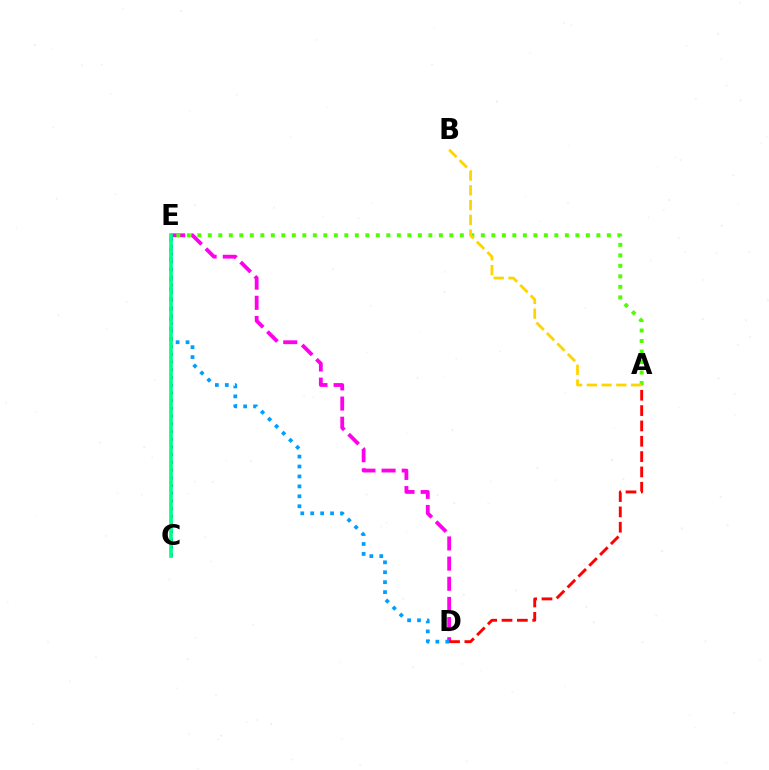{('D', 'E'): [{'color': '#ff00ed', 'line_style': 'dashed', 'thickness': 2.74}, {'color': '#009eff', 'line_style': 'dotted', 'thickness': 2.7}], ('C', 'E'): [{'color': '#3700ff', 'line_style': 'dotted', 'thickness': 2.1}, {'color': '#00ff86', 'line_style': 'solid', 'thickness': 2.64}], ('A', 'E'): [{'color': '#4fff00', 'line_style': 'dotted', 'thickness': 2.85}], ('A', 'D'): [{'color': '#ff0000', 'line_style': 'dashed', 'thickness': 2.08}], ('A', 'B'): [{'color': '#ffd500', 'line_style': 'dashed', 'thickness': 2.01}]}